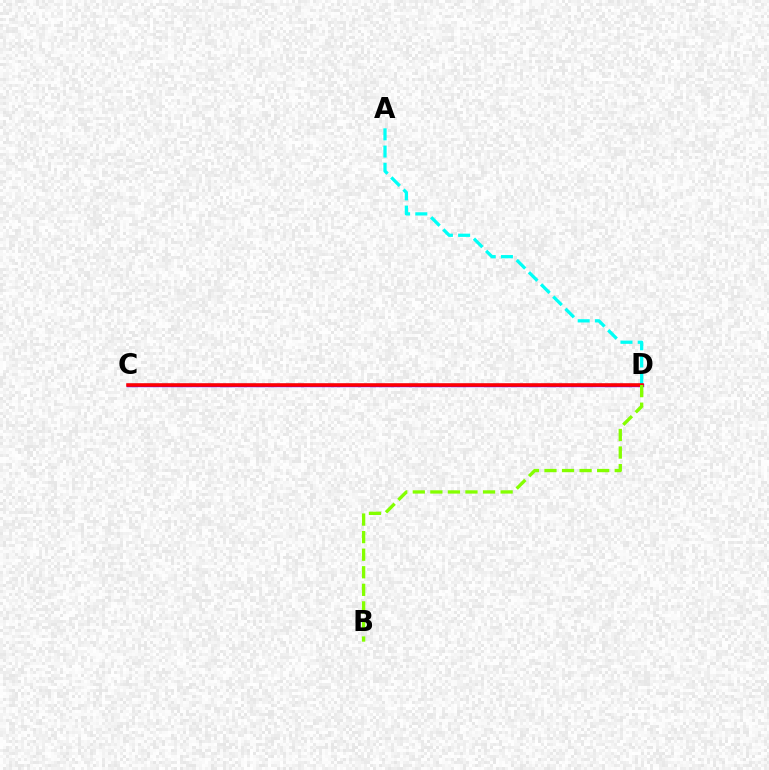{('A', 'D'): [{'color': '#00fff6', 'line_style': 'dashed', 'thickness': 2.34}], ('C', 'D'): [{'color': '#7200ff', 'line_style': 'solid', 'thickness': 2.44}, {'color': '#ff0000', 'line_style': 'solid', 'thickness': 2.53}], ('B', 'D'): [{'color': '#84ff00', 'line_style': 'dashed', 'thickness': 2.39}]}